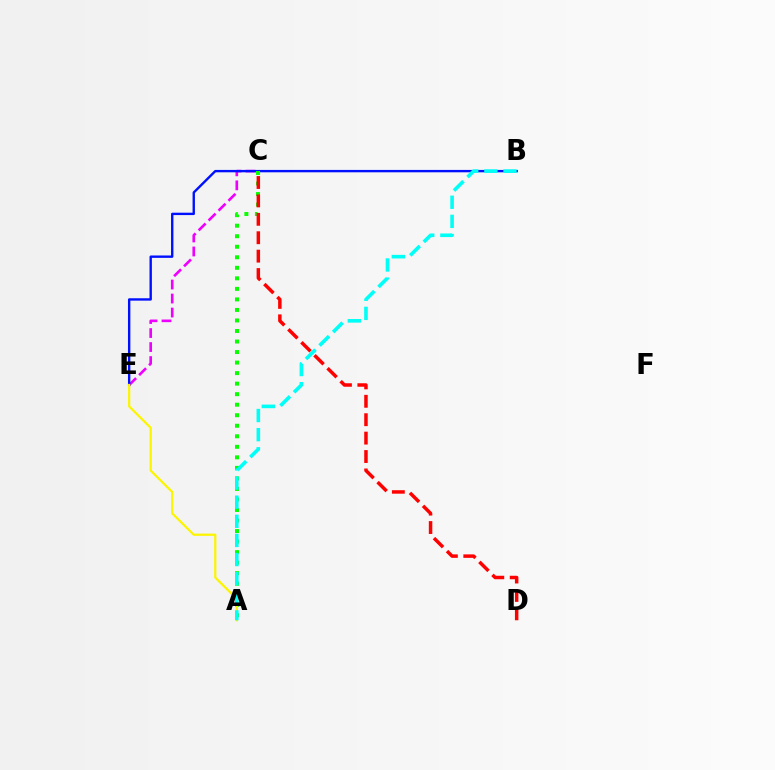{('C', 'E'): [{'color': '#ee00ff', 'line_style': 'dashed', 'thickness': 1.9}], ('B', 'E'): [{'color': '#0010ff', 'line_style': 'solid', 'thickness': 1.72}], ('A', 'C'): [{'color': '#08ff00', 'line_style': 'dotted', 'thickness': 2.86}], ('A', 'E'): [{'color': '#fcf500', 'line_style': 'solid', 'thickness': 1.61}], ('A', 'B'): [{'color': '#00fff6', 'line_style': 'dashed', 'thickness': 2.6}], ('C', 'D'): [{'color': '#ff0000', 'line_style': 'dashed', 'thickness': 2.5}]}